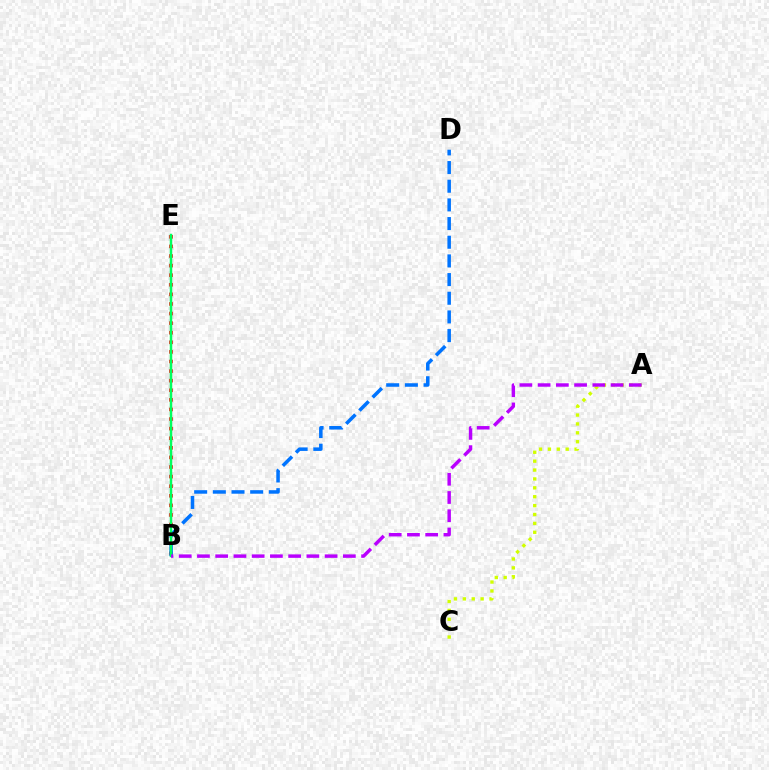{('B', 'E'): [{'color': '#ff0000', 'line_style': 'dotted', 'thickness': 2.61}, {'color': '#00ff5c', 'line_style': 'solid', 'thickness': 1.79}], ('A', 'C'): [{'color': '#d1ff00', 'line_style': 'dotted', 'thickness': 2.42}], ('B', 'D'): [{'color': '#0074ff', 'line_style': 'dashed', 'thickness': 2.54}], ('A', 'B'): [{'color': '#b900ff', 'line_style': 'dashed', 'thickness': 2.48}]}